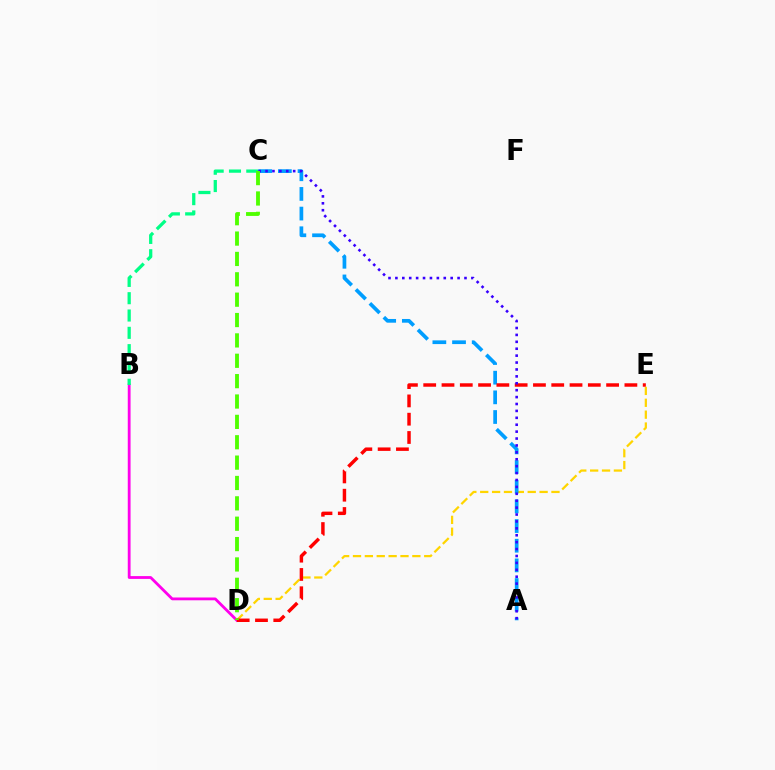{('B', 'D'): [{'color': '#ff00ed', 'line_style': 'solid', 'thickness': 2.02}], ('D', 'E'): [{'color': '#ffd500', 'line_style': 'dashed', 'thickness': 1.61}, {'color': '#ff0000', 'line_style': 'dashed', 'thickness': 2.48}], ('B', 'C'): [{'color': '#00ff86', 'line_style': 'dashed', 'thickness': 2.35}], ('A', 'C'): [{'color': '#009eff', 'line_style': 'dashed', 'thickness': 2.67}, {'color': '#3700ff', 'line_style': 'dotted', 'thickness': 1.88}], ('C', 'D'): [{'color': '#4fff00', 'line_style': 'dashed', 'thickness': 2.77}]}